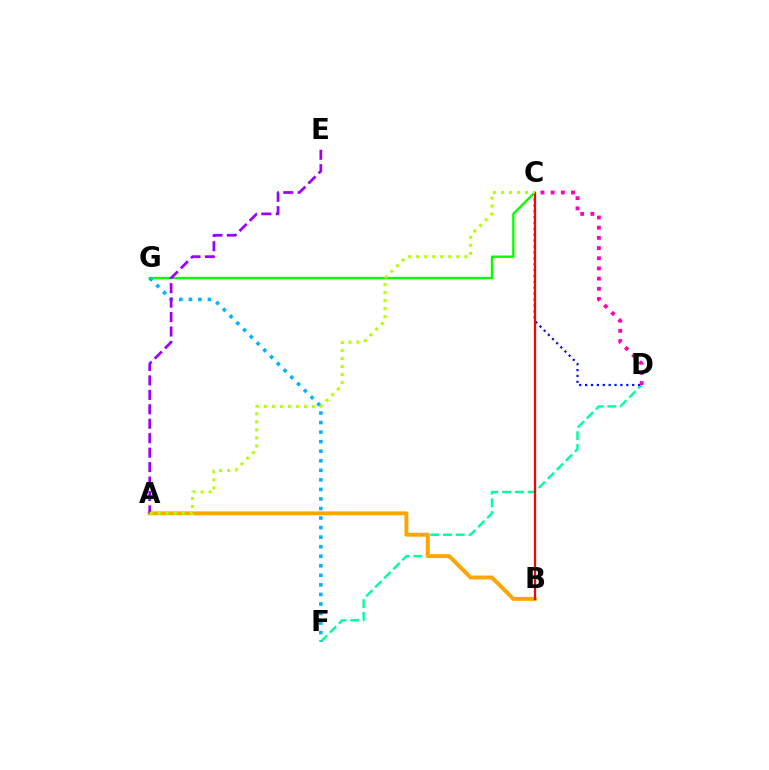{('D', 'F'): [{'color': '#00ff9d', 'line_style': 'dashed', 'thickness': 1.73}], ('C', 'G'): [{'color': '#08ff00', 'line_style': 'solid', 'thickness': 1.69}], ('A', 'B'): [{'color': '#ffa500', 'line_style': 'solid', 'thickness': 2.81}], ('C', 'D'): [{'color': '#0010ff', 'line_style': 'dotted', 'thickness': 1.6}, {'color': '#ff00bd', 'line_style': 'dotted', 'thickness': 2.77}], ('F', 'G'): [{'color': '#00b5ff', 'line_style': 'dotted', 'thickness': 2.59}], ('A', 'E'): [{'color': '#9b00ff', 'line_style': 'dashed', 'thickness': 1.96}], ('B', 'C'): [{'color': '#ff0000', 'line_style': 'solid', 'thickness': 1.61}], ('A', 'C'): [{'color': '#b3ff00', 'line_style': 'dotted', 'thickness': 2.18}]}